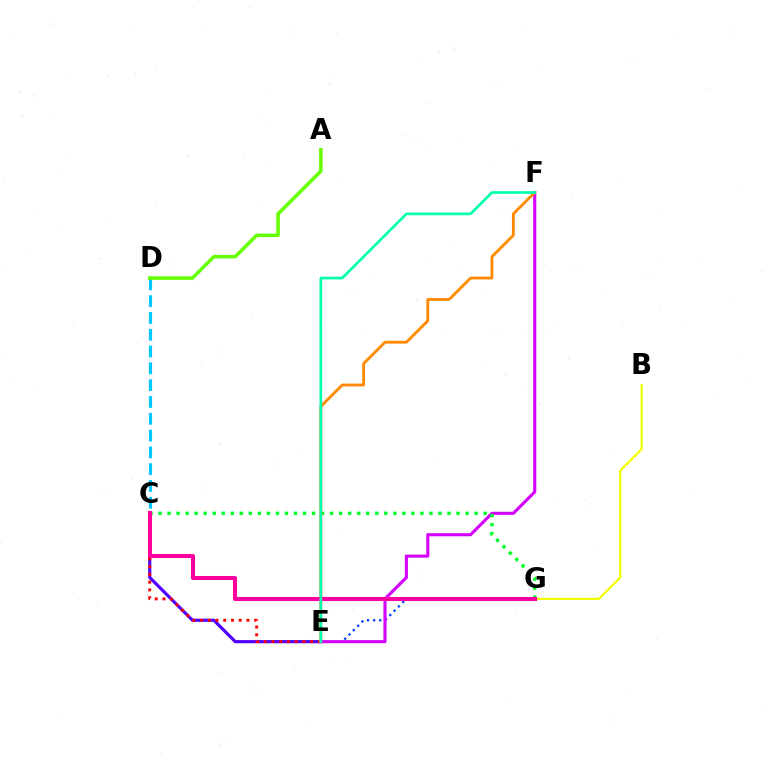{('C', 'E'): [{'color': '#4f00ff', 'line_style': 'solid', 'thickness': 2.28}, {'color': '#ff0000', 'line_style': 'dotted', 'thickness': 2.1}], ('B', 'G'): [{'color': '#eeff00', 'line_style': 'solid', 'thickness': 1.6}], ('E', 'G'): [{'color': '#003fff', 'line_style': 'dotted', 'thickness': 1.66}], ('E', 'F'): [{'color': '#d600ff', 'line_style': 'solid', 'thickness': 2.24}, {'color': '#ff8800', 'line_style': 'solid', 'thickness': 2.02}, {'color': '#00ffaf', 'line_style': 'solid', 'thickness': 1.93}], ('C', 'G'): [{'color': '#00ff27', 'line_style': 'dotted', 'thickness': 2.45}, {'color': '#ff00a0', 'line_style': 'solid', 'thickness': 2.91}], ('C', 'D'): [{'color': '#00c7ff', 'line_style': 'dashed', 'thickness': 2.28}], ('A', 'D'): [{'color': '#66ff00', 'line_style': 'solid', 'thickness': 2.55}]}